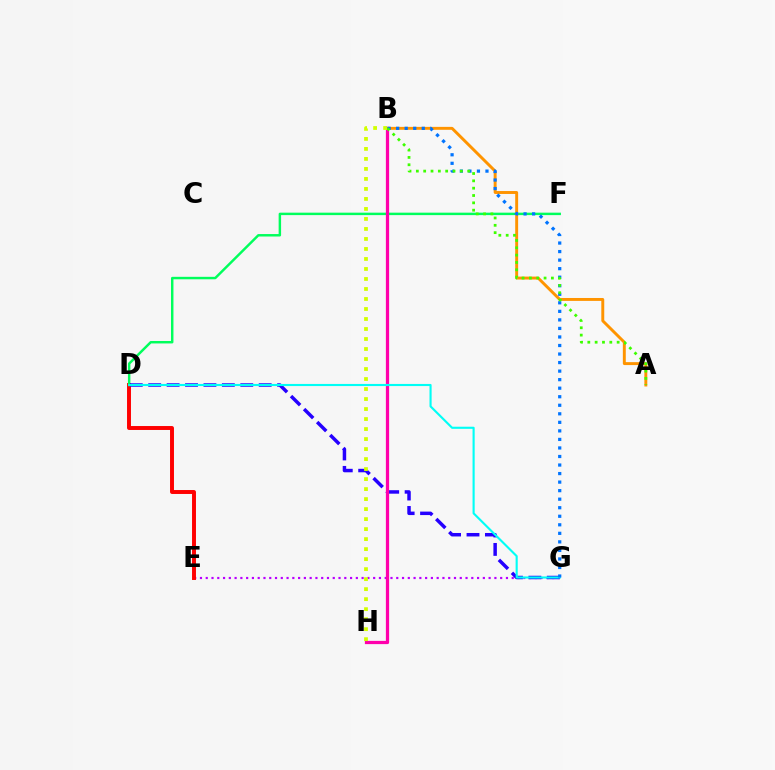{('E', 'G'): [{'color': '#b900ff', 'line_style': 'dotted', 'thickness': 1.57}], ('D', 'E'): [{'color': '#ff0000', 'line_style': 'solid', 'thickness': 2.83}], ('D', 'F'): [{'color': '#00ff5c', 'line_style': 'solid', 'thickness': 1.77}], ('D', 'G'): [{'color': '#2500ff', 'line_style': 'dashed', 'thickness': 2.5}, {'color': '#00fff6', 'line_style': 'solid', 'thickness': 1.53}], ('B', 'H'): [{'color': '#ff00ac', 'line_style': 'solid', 'thickness': 2.33}, {'color': '#d1ff00', 'line_style': 'dotted', 'thickness': 2.72}], ('A', 'B'): [{'color': '#ff9400', 'line_style': 'solid', 'thickness': 2.11}, {'color': '#3dff00', 'line_style': 'dotted', 'thickness': 1.99}], ('B', 'G'): [{'color': '#0074ff', 'line_style': 'dotted', 'thickness': 2.32}]}